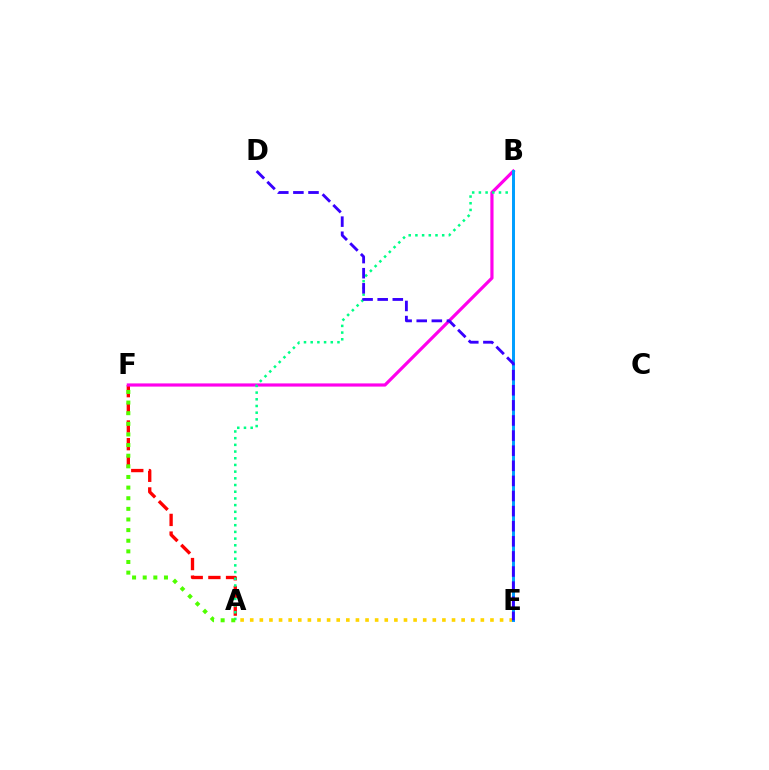{('A', 'F'): [{'color': '#ff0000', 'line_style': 'dashed', 'thickness': 2.4}, {'color': '#4fff00', 'line_style': 'dotted', 'thickness': 2.89}], ('B', 'F'): [{'color': '#ff00ed', 'line_style': 'solid', 'thickness': 2.29}], ('A', 'E'): [{'color': '#ffd500', 'line_style': 'dotted', 'thickness': 2.61}], ('A', 'B'): [{'color': '#00ff86', 'line_style': 'dotted', 'thickness': 1.82}], ('B', 'E'): [{'color': '#009eff', 'line_style': 'solid', 'thickness': 2.14}], ('D', 'E'): [{'color': '#3700ff', 'line_style': 'dashed', 'thickness': 2.05}]}